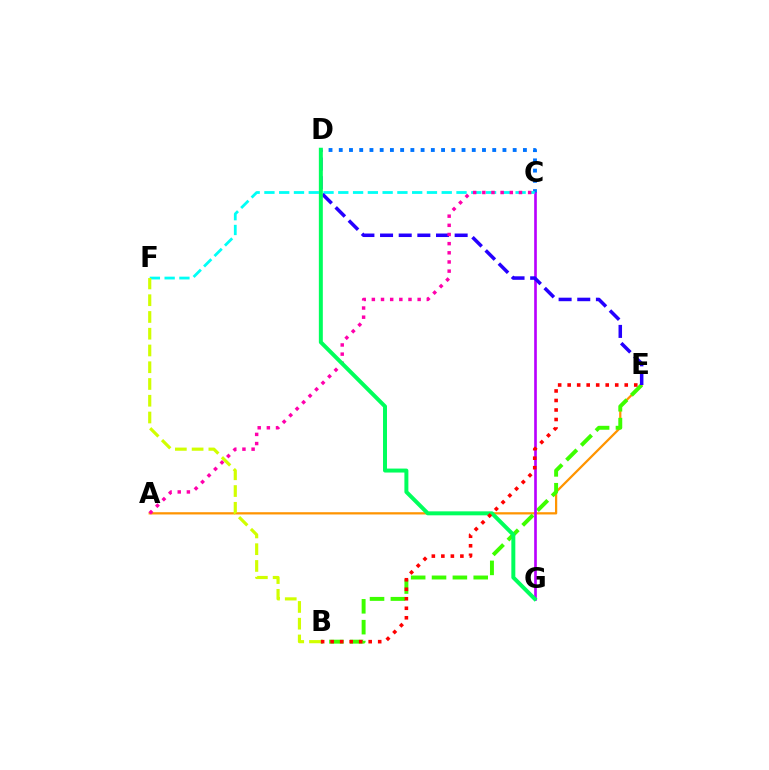{('A', 'E'): [{'color': '#ff9400', 'line_style': 'solid', 'thickness': 1.62}], ('C', 'D'): [{'color': '#0074ff', 'line_style': 'dotted', 'thickness': 2.78}], ('B', 'E'): [{'color': '#3dff00', 'line_style': 'dashed', 'thickness': 2.83}, {'color': '#ff0000', 'line_style': 'dotted', 'thickness': 2.58}], ('C', 'G'): [{'color': '#b900ff', 'line_style': 'solid', 'thickness': 1.91}], ('C', 'F'): [{'color': '#00fff6', 'line_style': 'dashed', 'thickness': 2.01}], ('D', 'E'): [{'color': '#2500ff', 'line_style': 'dashed', 'thickness': 2.53}], ('B', 'F'): [{'color': '#d1ff00', 'line_style': 'dashed', 'thickness': 2.28}], ('A', 'C'): [{'color': '#ff00ac', 'line_style': 'dotted', 'thickness': 2.49}], ('D', 'G'): [{'color': '#00ff5c', 'line_style': 'solid', 'thickness': 2.86}]}